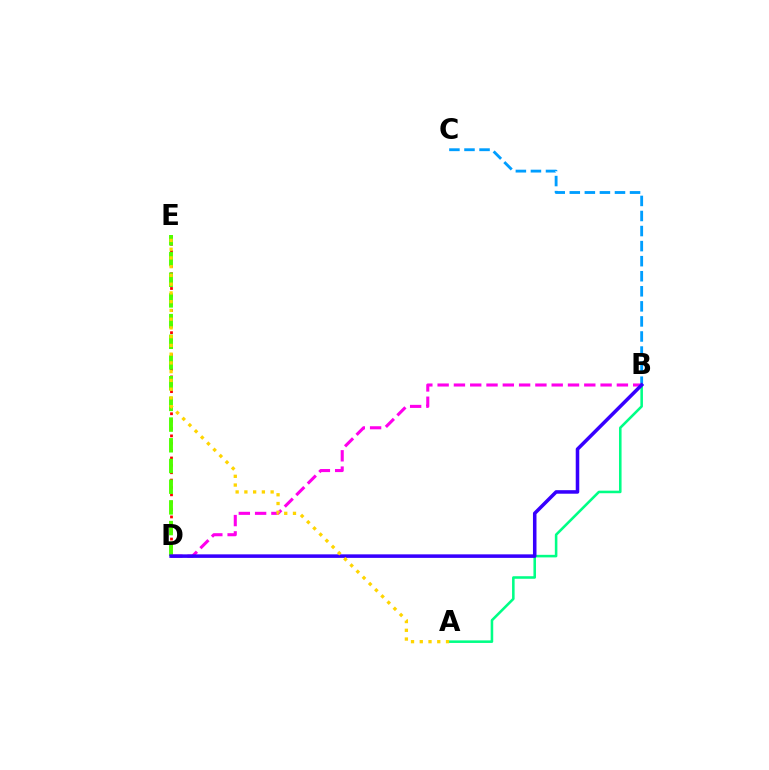{('B', 'C'): [{'color': '#009eff', 'line_style': 'dashed', 'thickness': 2.05}], ('B', 'D'): [{'color': '#ff00ed', 'line_style': 'dashed', 'thickness': 2.21}, {'color': '#3700ff', 'line_style': 'solid', 'thickness': 2.55}], ('A', 'B'): [{'color': '#00ff86', 'line_style': 'solid', 'thickness': 1.84}], ('D', 'E'): [{'color': '#ff0000', 'line_style': 'dotted', 'thickness': 2.0}, {'color': '#4fff00', 'line_style': 'dashed', 'thickness': 2.81}], ('A', 'E'): [{'color': '#ffd500', 'line_style': 'dotted', 'thickness': 2.38}]}